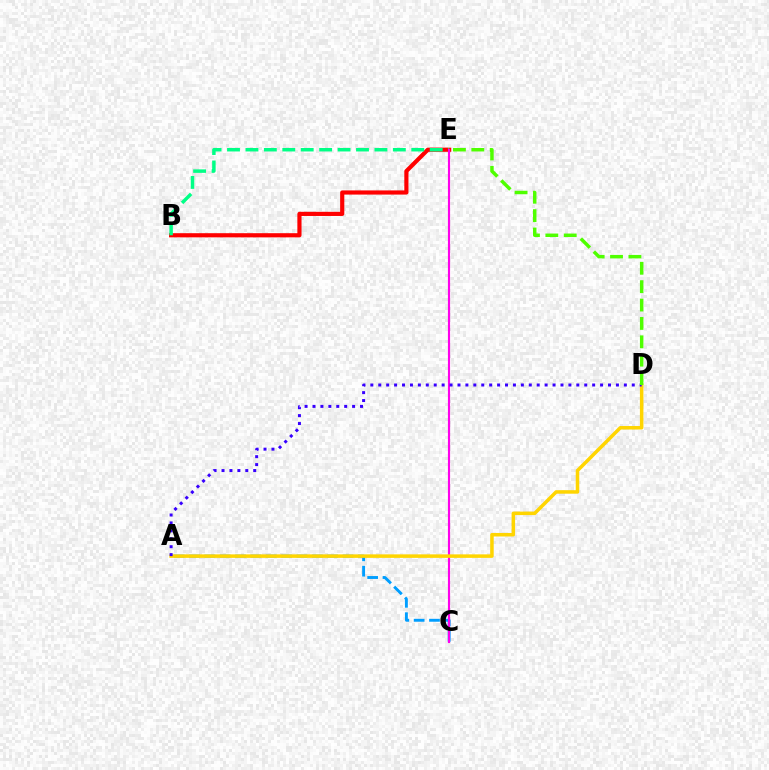{('B', 'E'): [{'color': '#ff0000', 'line_style': 'solid', 'thickness': 3.0}, {'color': '#00ff86', 'line_style': 'dashed', 'thickness': 2.5}], ('A', 'C'): [{'color': '#009eff', 'line_style': 'dashed', 'thickness': 2.09}], ('C', 'E'): [{'color': '#ff00ed', 'line_style': 'solid', 'thickness': 1.54}], ('A', 'D'): [{'color': '#ffd500', 'line_style': 'solid', 'thickness': 2.53}, {'color': '#3700ff', 'line_style': 'dotted', 'thickness': 2.15}], ('D', 'E'): [{'color': '#4fff00', 'line_style': 'dashed', 'thickness': 2.5}]}